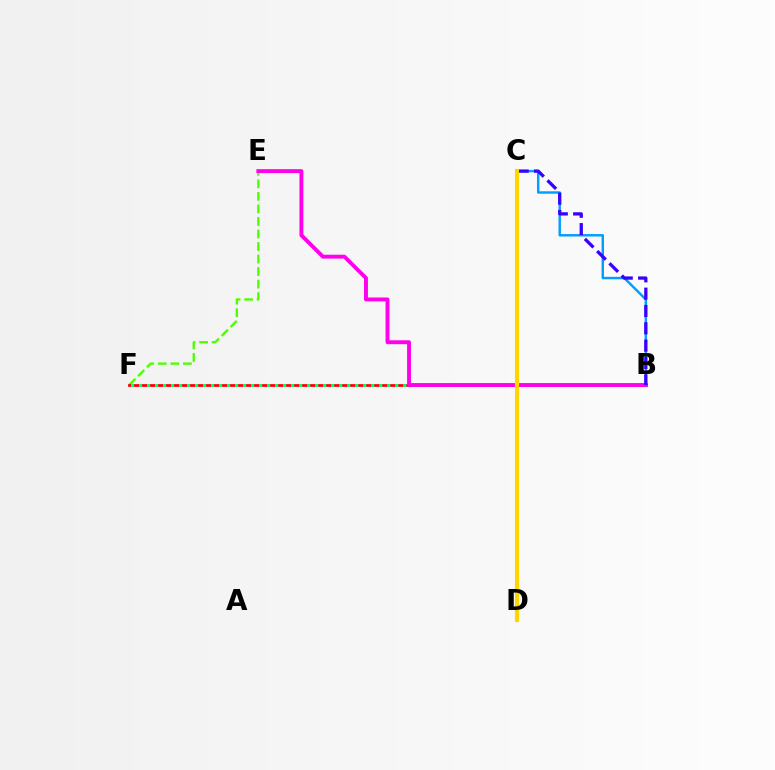{('E', 'F'): [{'color': '#4fff00', 'line_style': 'dashed', 'thickness': 1.7}], ('B', 'F'): [{'color': '#ff0000', 'line_style': 'solid', 'thickness': 1.98}, {'color': '#00ff86', 'line_style': 'dotted', 'thickness': 2.18}], ('B', 'C'): [{'color': '#009eff', 'line_style': 'solid', 'thickness': 1.75}, {'color': '#3700ff', 'line_style': 'dashed', 'thickness': 2.35}], ('B', 'E'): [{'color': '#ff00ed', 'line_style': 'solid', 'thickness': 2.8}], ('C', 'D'): [{'color': '#ffd500', 'line_style': 'solid', 'thickness': 2.99}]}